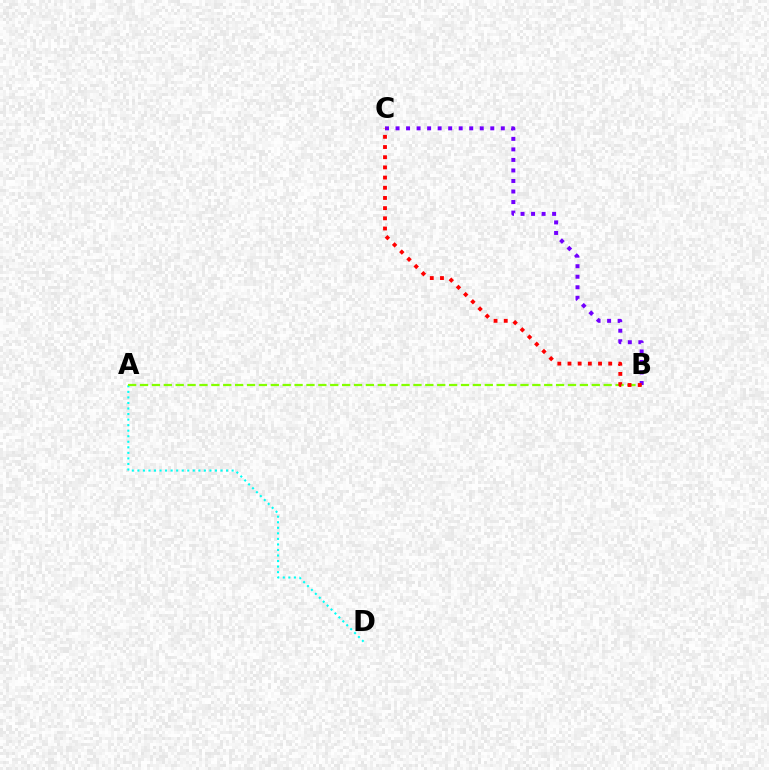{('A', 'D'): [{'color': '#00fff6', 'line_style': 'dotted', 'thickness': 1.51}], ('A', 'B'): [{'color': '#84ff00', 'line_style': 'dashed', 'thickness': 1.61}], ('B', 'C'): [{'color': '#7200ff', 'line_style': 'dotted', 'thickness': 2.86}, {'color': '#ff0000', 'line_style': 'dotted', 'thickness': 2.77}]}